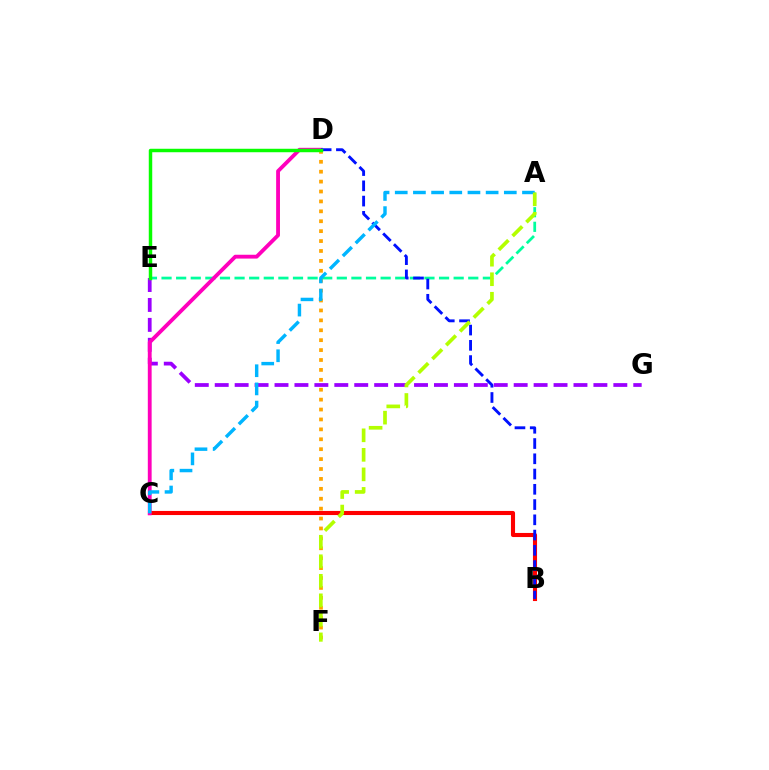{('A', 'E'): [{'color': '#00ff9d', 'line_style': 'dashed', 'thickness': 1.98}], ('B', 'C'): [{'color': '#ff0000', 'line_style': 'solid', 'thickness': 2.95}], ('E', 'G'): [{'color': '#9b00ff', 'line_style': 'dashed', 'thickness': 2.71}], ('D', 'F'): [{'color': '#ffa500', 'line_style': 'dotted', 'thickness': 2.69}], ('C', 'D'): [{'color': '#ff00bd', 'line_style': 'solid', 'thickness': 2.76}], ('B', 'D'): [{'color': '#0010ff', 'line_style': 'dashed', 'thickness': 2.07}], ('A', 'C'): [{'color': '#00b5ff', 'line_style': 'dashed', 'thickness': 2.47}], ('D', 'E'): [{'color': '#08ff00', 'line_style': 'solid', 'thickness': 2.49}], ('A', 'F'): [{'color': '#b3ff00', 'line_style': 'dashed', 'thickness': 2.65}]}